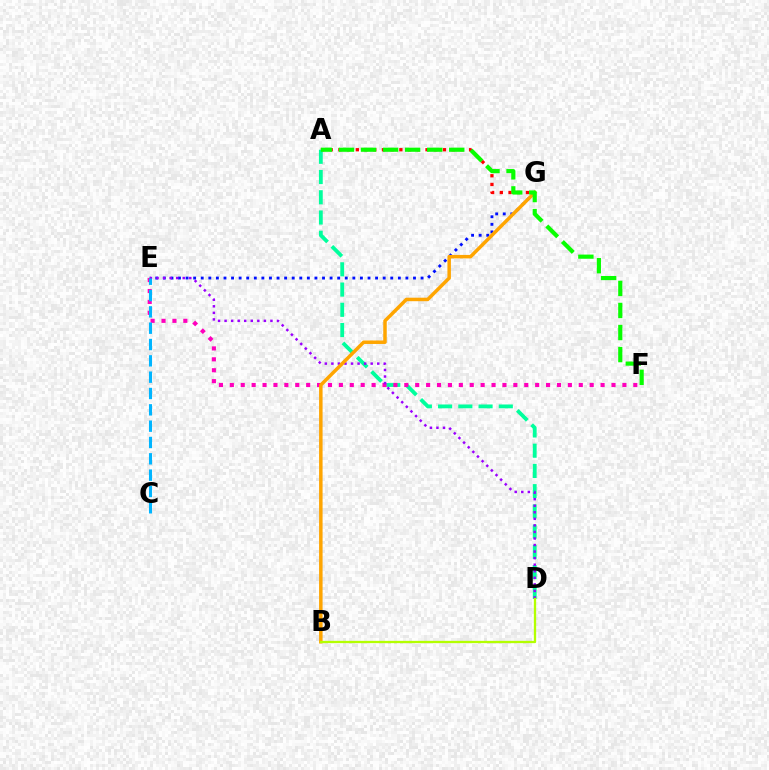{('A', 'G'): [{'color': '#ff0000', 'line_style': 'dotted', 'thickness': 2.37}], ('A', 'D'): [{'color': '#00ff9d', 'line_style': 'dashed', 'thickness': 2.75}], ('E', 'G'): [{'color': '#0010ff', 'line_style': 'dotted', 'thickness': 2.06}], ('E', 'F'): [{'color': '#ff00bd', 'line_style': 'dotted', 'thickness': 2.96}], ('D', 'E'): [{'color': '#9b00ff', 'line_style': 'dotted', 'thickness': 1.78}], ('B', 'G'): [{'color': '#ffa500', 'line_style': 'solid', 'thickness': 2.51}], ('C', 'E'): [{'color': '#00b5ff', 'line_style': 'dashed', 'thickness': 2.22}], ('A', 'F'): [{'color': '#08ff00', 'line_style': 'dashed', 'thickness': 3.0}], ('B', 'D'): [{'color': '#b3ff00', 'line_style': 'solid', 'thickness': 1.66}]}